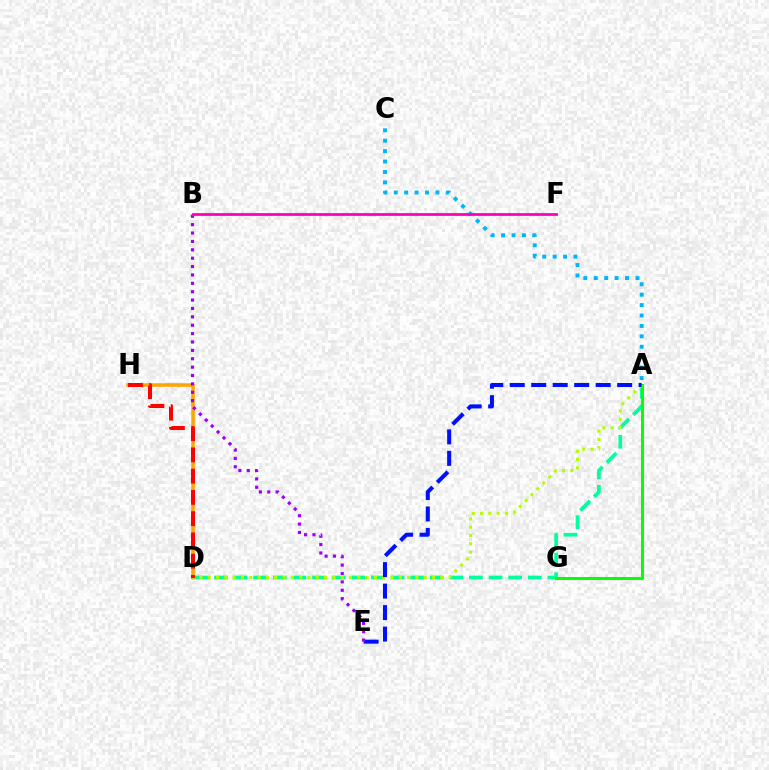{('A', 'D'): [{'color': '#00ff9d', 'line_style': 'dashed', 'thickness': 2.66}, {'color': '#b3ff00', 'line_style': 'dotted', 'thickness': 2.26}], ('A', 'G'): [{'color': '#08ff00', 'line_style': 'solid', 'thickness': 2.18}], ('D', 'H'): [{'color': '#ffa500', 'line_style': 'solid', 'thickness': 2.52}, {'color': '#ff0000', 'line_style': 'dashed', 'thickness': 2.89}], ('A', 'E'): [{'color': '#0010ff', 'line_style': 'dashed', 'thickness': 2.92}], ('A', 'C'): [{'color': '#00b5ff', 'line_style': 'dotted', 'thickness': 2.83}], ('B', 'E'): [{'color': '#9b00ff', 'line_style': 'dotted', 'thickness': 2.28}], ('B', 'F'): [{'color': '#ff00bd', 'line_style': 'solid', 'thickness': 2.0}]}